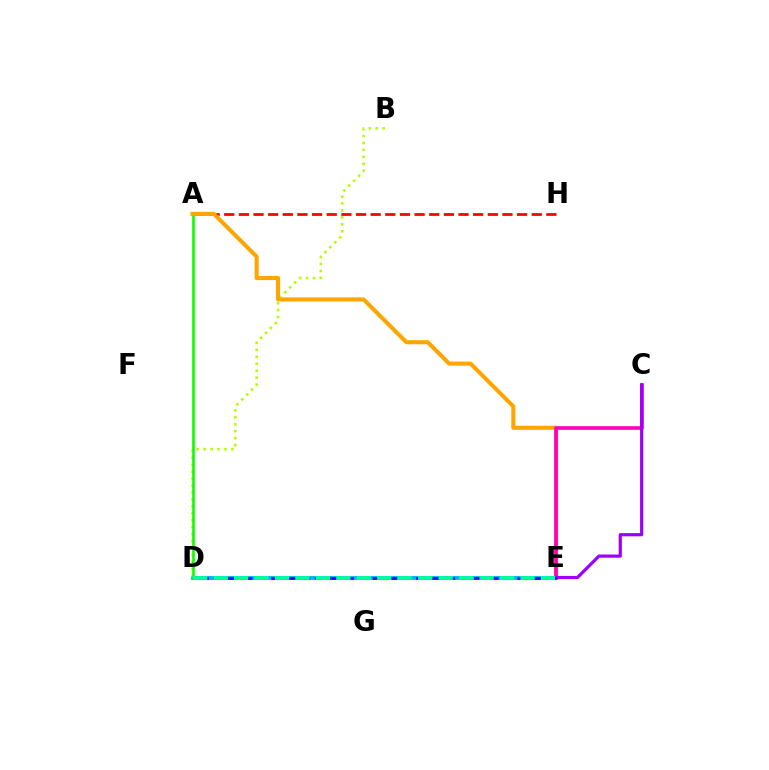{('A', 'H'): [{'color': '#ff0000', 'line_style': 'dashed', 'thickness': 1.99}], ('D', 'E'): [{'color': '#00b5ff', 'line_style': 'solid', 'thickness': 2.81}, {'color': '#0010ff', 'line_style': 'dashed', 'thickness': 1.97}, {'color': '#00ff9d', 'line_style': 'dashed', 'thickness': 2.78}], ('B', 'D'): [{'color': '#b3ff00', 'line_style': 'dotted', 'thickness': 1.89}], ('A', 'D'): [{'color': '#08ff00', 'line_style': 'solid', 'thickness': 1.88}], ('A', 'E'): [{'color': '#ffa500', 'line_style': 'solid', 'thickness': 2.94}], ('C', 'E'): [{'color': '#ff00bd', 'line_style': 'solid', 'thickness': 2.61}, {'color': '#9b00ff', 'line_style': 'solid', 'thickness': 2.3}]}